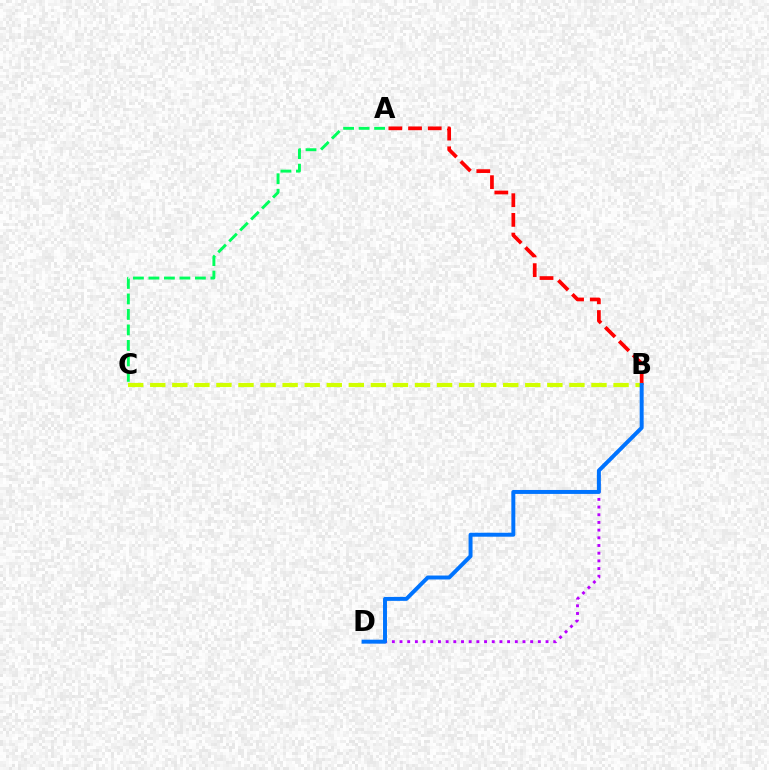{('A', 'B'): [{'color': '#ff0000', 'line_style': 'dashed', 'thickness': 2.68}], ('B', 'D'): [{'color': '#b900ff', 'line_style': 'dotted', 'thickness': 2.09}, {'color': '#0074ff', 'line_style': 'solid', 'thickness': 2.85}], ('B', 'C'): [{'color': '#d1ff00', 'line_style': 'dashed', 'thickness': 3.0}], ('A', 'C'): [{'color': '#00ff5c', 'line_style': 'dashed', 'thickness': 2.1}]}